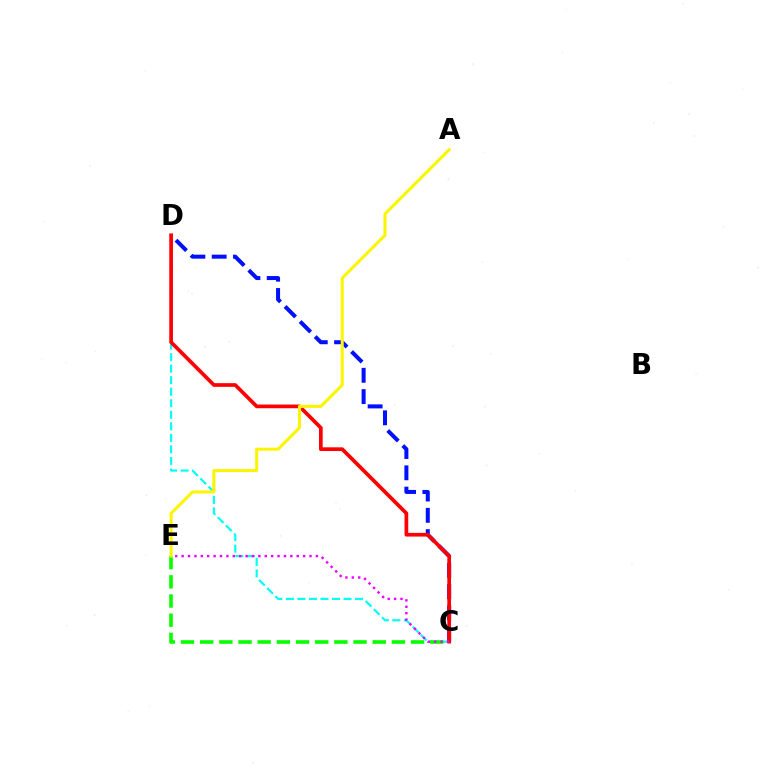{('C', 'D'): [{'color': '#00fff6', 'line_style': 'dashed', 'thickness': 1.57}, {'color': '#0010ff', 'line_style': 'dashed', 'thickness': 2.89}, {'color': '#ff0000', 'line_style': 'solid', 'thickness': 2.66}], ('C', 'E'): [{'color': '#08ff00', 'line_style': 'dashed', 'thickness': 2.6}, {'color': '#ee00ff', 'line_style': 'dotted', 'thickness': 1.74}], ('A', 'E'): [{'color': '#fcf500', 'line_style': 'solid', 'thickness': 2.18}]}